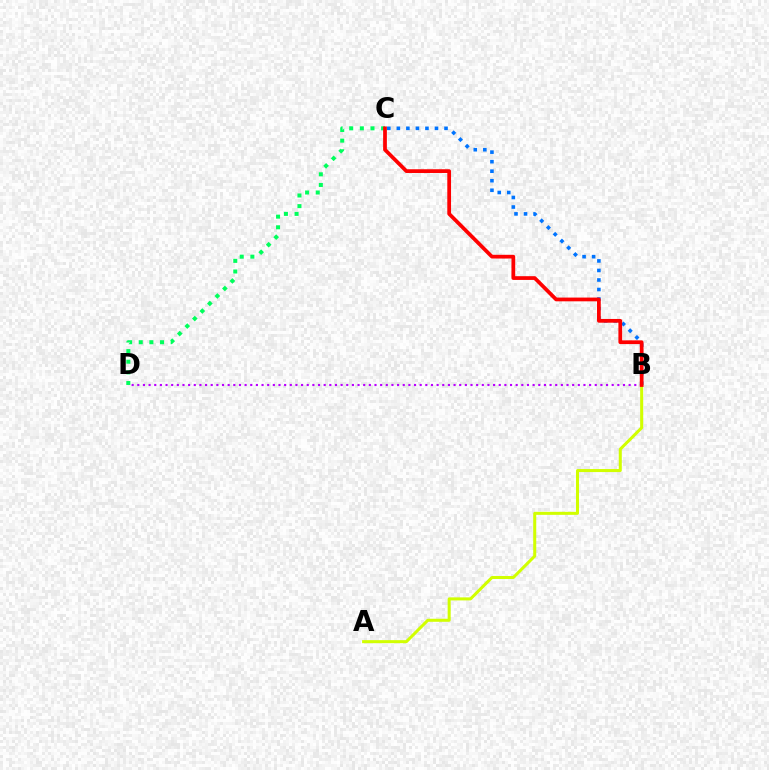{('B', 'C'): [{'color': '#0074ff', 'line_style': 'dotted', 'thickness': 2.59}, {'color': '#ff0000', 'line_style': 'solid', 'thickness': 2.69}], ('B', 'D'): [{'color': '#b900ff', 'line_style': 'dotted', 'thickness': 1.53}], ('A', 'B'): [{'color': '#d1ff00', 'line_style': 'solid', 'thickness': 2.18}], ('C', 'D'): [{'color': '#00ff5c', 'line_style': 'dotted', 'thickness': 2.89}]}